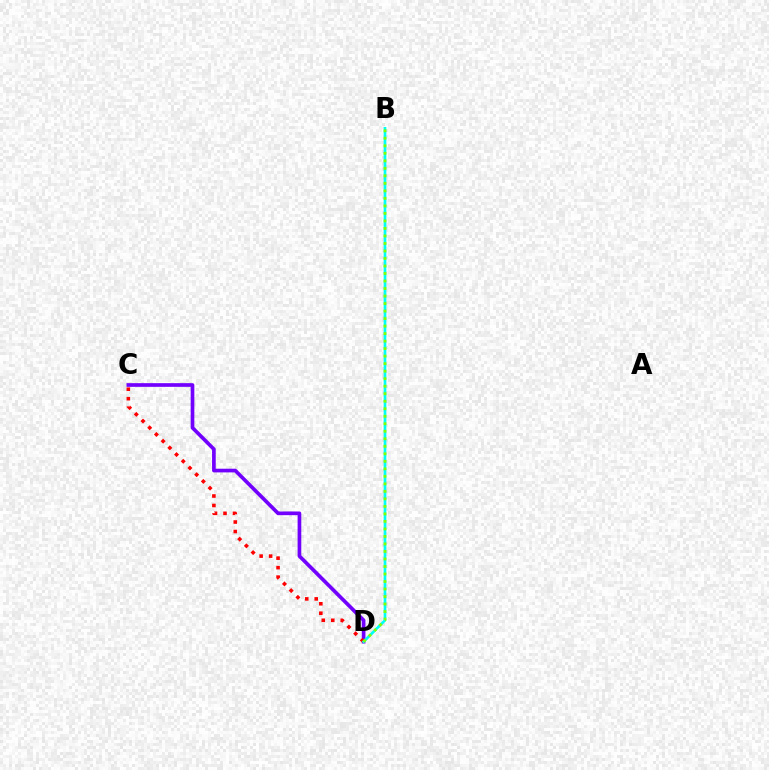{('C', 'D'): [{'color': '#7200ff', 'line_style': 'solid', 'thickness': 2.65}, {'color': '#ff0000', 'line_style': 'dotted', 'thickness': 2.58}], ('B', 'D'): [{'color': '#00fff6', 'line_style': 'solid', 'thickness': 1.93}, {'color': '#84ff00', 'line_style': 'dotted', 'thickness': 2.04}]}